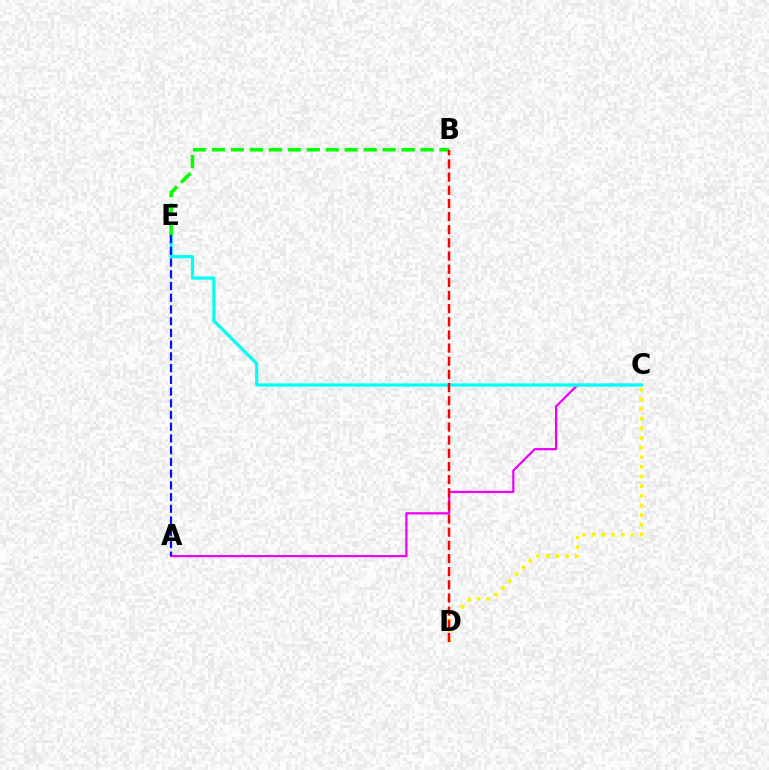{('A', 'C'): [{'color': '#ee00ff', 'line_style': 'solid', 'thickness': 1.62}], ('C', 'E'): [{'color': '#00fff6', 'line_style': 'solid', 'thickness': 2.3}], ('B', 'E'): [{'color': '#08ff00', 'line_style': 'dashed', 'thickness': 2.58}], ('A', 'E'): [{'color': '#0010ff', 'line_style': 'dashed', 'thickness': 1.59}], ('C', 'D'): [{'color': '#fcf500', 'line_style': 'dotted', 'thickness': 2.62}], ('B', 'D'): [{'color': '#ff0000', 'line_style': 'dashed', 'thickness': 1.79}]}